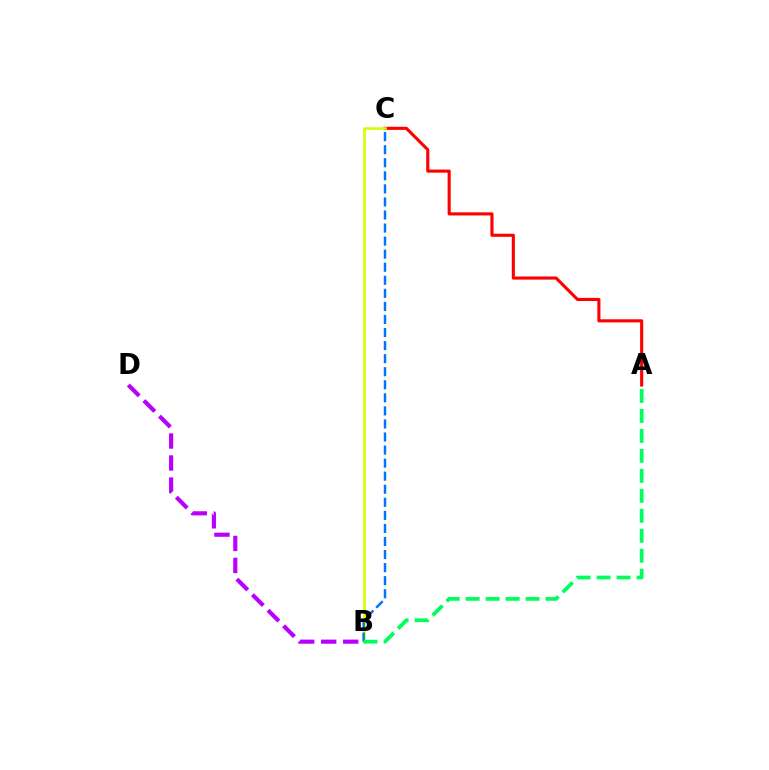{('A', 'C'): [{'color': '#ff0000', 'line_style': 'solid', 'thickness': 2.23}], ('B', 'C'): [{'color': '#d1ff00', 'line_style': 'solid', 'thickness': 1.86}, {'color': '#0074ff', 'line_style': 'dashed', 'thickness': 1.77}], ('B', 'D'): [{'color': '#b900ff', 'line_style': 'dashed', 'thickness': 2.99}], ('A', 'B'): [{'color': '#00ff5c', 'line_style': 'dashed', 'thickness': 2.71}]}